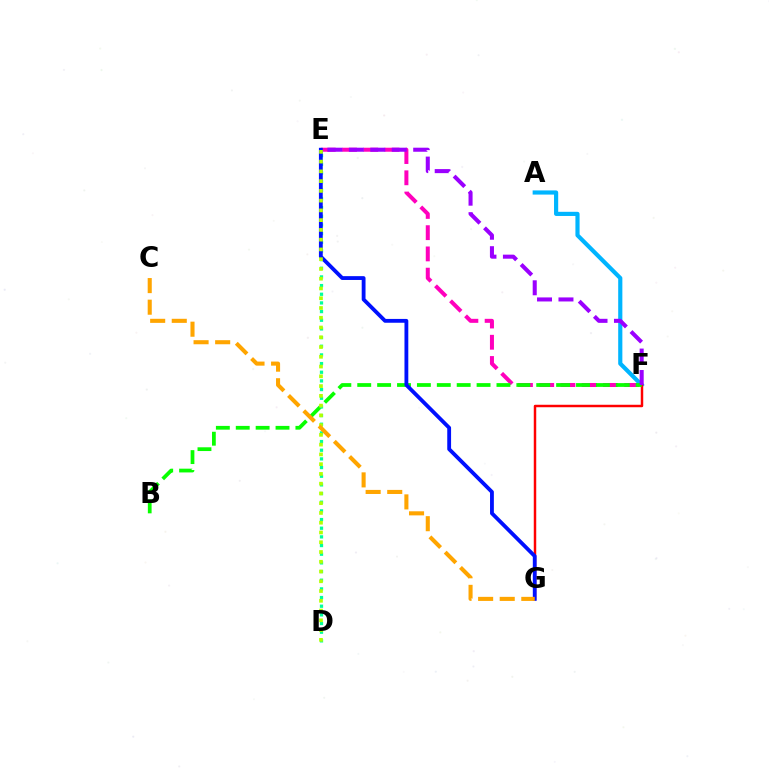{('E', 'F'): [{'color': '#ff00bd', 'line_style': 'dashed', 'thickness': 2.89}, {'color': '#9b00ff', 'line_style': 'dashed', 'thickness': 2.91}], ('A', 'F'): [{'color': '#00b5ff', 'line_style': 'solid', 'thickness': 3.0}], ('F', 'G'): [{'color': '#ff0000', 'line_style': 'solid', 'thickness': 1.78}], ('B', 'F'): [{'color': '#08ff00', 'line_style': 'dashed', 'thickness': 2.7}], ('D', 'E'): [{'color': '#00ff9d', 'line_style': 'dotted', 'thickness': 2.35}, {'color': '#b3ff00', 'line_style': 'dotted', 'thickness': 2.65}], ('E', 'G'): [{'color': '#0010ff', 'line_style': 'solid', 'thickness': 2.75}], ('C', 'G'): [{'color': '#ffa500', 'line_style': 'dashed', 'thickness': 2.93}]}